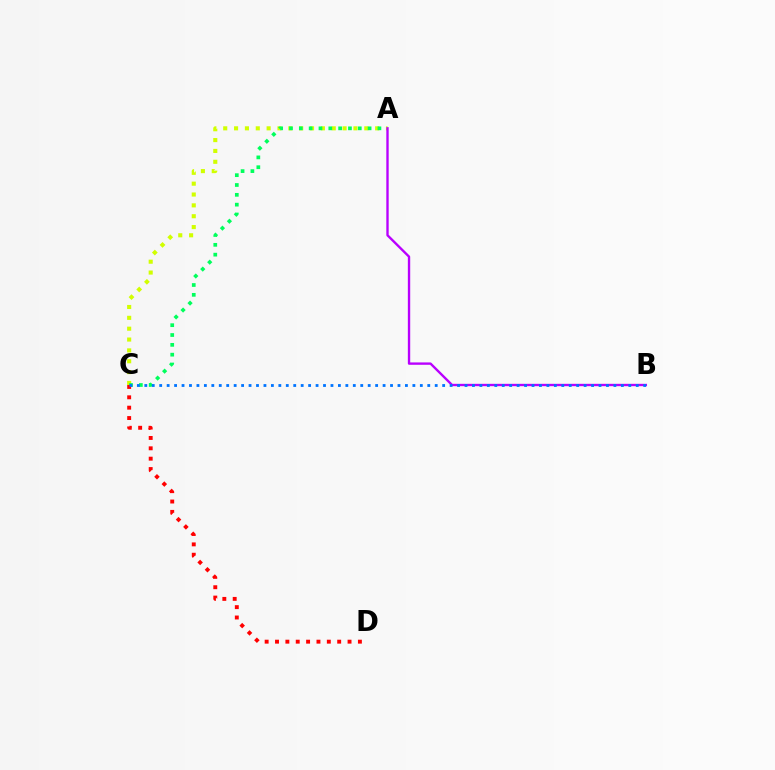{('A', 'C'): [{'color': '#d1ff00', 'line_style': 'dotted', 'thickness': 2.95}, {'color': '#00ff5c', 'line_style': 'dotted', 'thickness': 2.67}], ('C', 'D'): [{'color': '#ff0000', 'line_style': 'dotted', 'thickness': 2.82}], ('A', 'B'): [{'color': '#b900ff', 'line_style': 'solid', 'thickness': 1.7}], ('B', 'C'): [{'color': '#0074ff', 'line_style': 'dotted', 'thickness': 2.02}]}